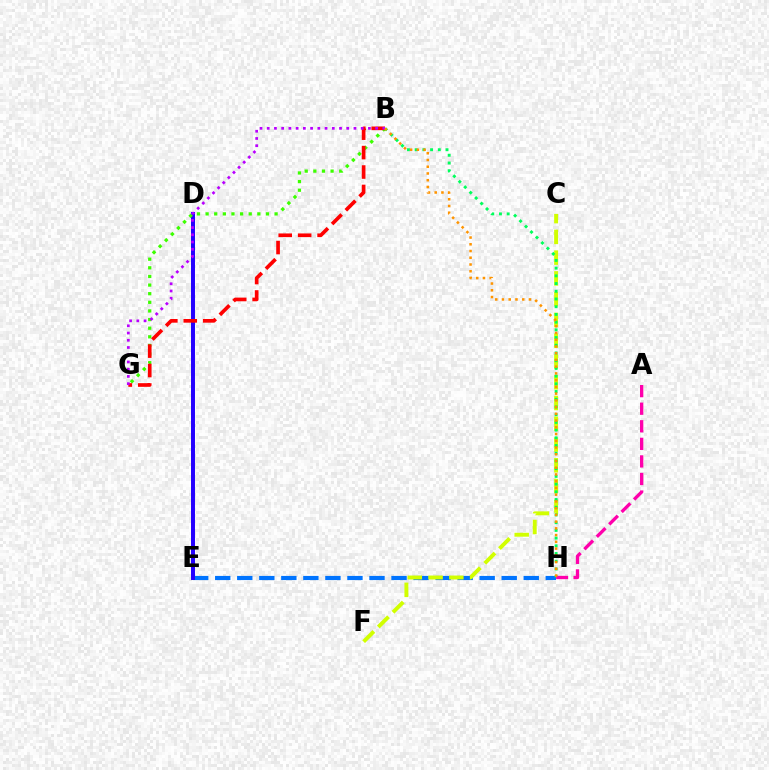{('D', 'E'): [{'color': '#00fff6', 'line_style': 'dashed', 'thickness': 2.85}, {'color': '#2500ff', 'line_style': 'solid', 'thickness': 2.85}], ('E', 'H'): [{'color': '#0074ff', 'line_style': 'dashed', 'thickness': 2.99}], ('C', 'F'): [{'color': '#d1ff00', 'line_style': 'dashed', 'thickness': 2.82}], ('B', 'H'): [{'color': '#00ff5c', 'line_style': 'dotted', 'thickness': 2.1}, {'color': '#ff9400', 'line_style': 'dotted', 'thickness': 1.83}], ('B', 'G'): [{'color': '#3dff00', 'line_style': 'dotted', 'thickness': 2.34}, {'color': '#ff0000', 'line_style': 'dashed', 'thickness': 2.64}, {'color': '#b900ff', 'line_style': 'dotted', 'thickness': 1.96}], ('A', 'H'): [{'color': '#ff00ac', 'line_style': 'dashed', 'thickness': 2.39}]}